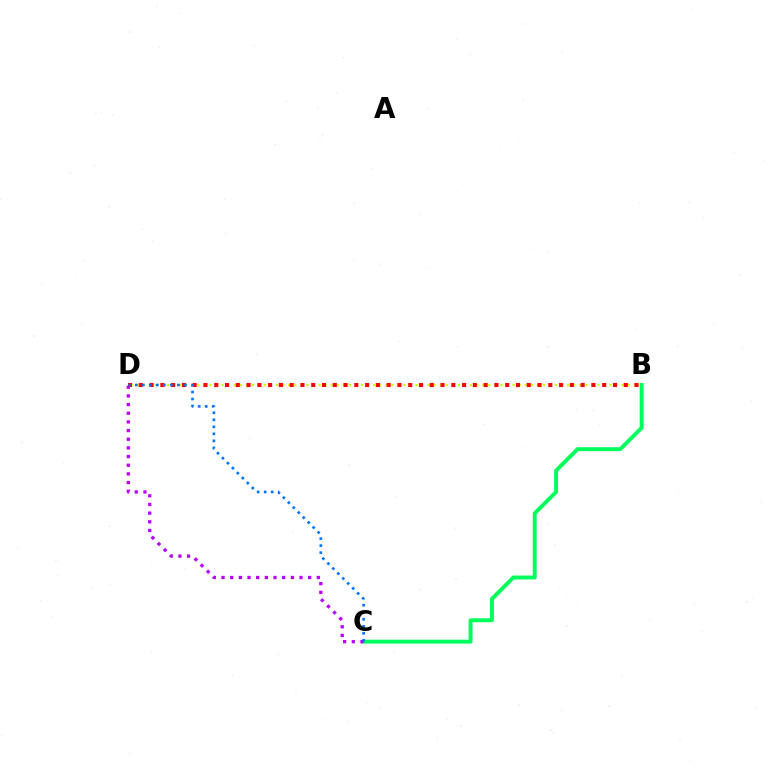{('B', 'D'): [{'color': '#d1ff00', 'line_style': 'dotted', 'thickness': 1.65}, {'color': '#ff0000', 'line_style': 'dotted', 'thickness': 2.93}], ('B', 'C'): [{'color': '#00ff5c', 'line_style': 'solid', 'thickness': 2.83}], ('C', 'D'): [{'color': '#b900ff', 'line_style': 'dotted', 'thickness': 2.35}, {'color': '#0074ff', 'line_style': 'dotted', 'thickness': 1.91}]}